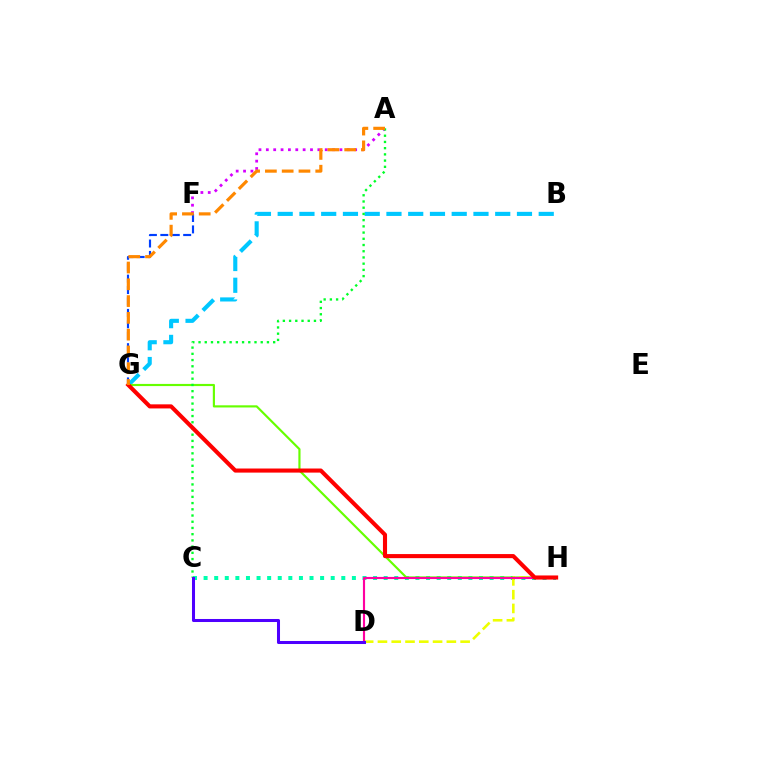{('C', 'H'): [{'color': '#00ffaf', 'line_style': 'dotted', 'thickness': 2.88}], ('A', 'F'): [{'color': '#d600ff', 'line_style': 'dotted', 'thickness': 2.0}], ('B', 'G'): [{'color': '#00c7ff', 'line_style': 'dashed', 'thickness': 2.96}], ('G', 'H'): [{'color': '#66ff00', 'line_style': 'solid', 'thickness': 1.56}, {'color': '#ff0000', 'line_style': 'solid', 'thickness': 2.95}], ('D', 'H'): [{'color': '#eeff00', 'line_style': 'dashed', 'thickness': 1.87}, {'color': '#ff00a0', 'line_style': 'solid', 'thickness': 1.54}], ('A', 'C'): [{'color': '#00ff27', 'line_style': 'dotted', 'thickness': 1.69}], ('F', 'G'): [{'color': '#003fff', 'line_style': 'dashed', 'thickness': 1.55}], ('A', 'G'): [{'color': '#ff8800', 'line_style': 'dashed', 'thickness': 2.28}], ('C', 'D'): [{'color': '#4f00ff', 'line_style': 'solid', 'thickness': 2.18}]}